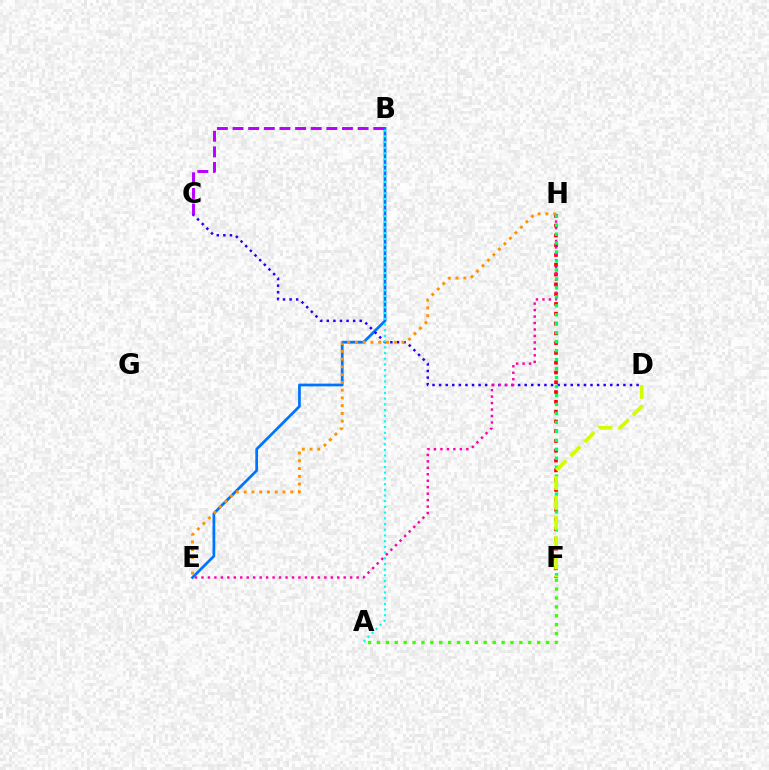{('B', 'E'): [{'color': '#0074ff', 'line_style': 'solid', 'thickness': 1.98}], ('F', 'H'): [{'color': '#ff0000', 'line_style': 'dotted', 'thickness': 2.66}, {'color': '#00ff5c', 'line_style': 'dotted', 'thickness': 2.44}], ('C', 'D'): [{'color': '#2500ff', 'line_style': 'dotted', 'thickness': 1.79}], ('A', 'B'): [{'color': '#00fff6', 'line_style': 'dotted', 'thickness': 1.55}], ('E', 'H'): [{'color': '#ff00ac', 'line_style': 'dotted', 'thickness': 1.76}, {'color': '#ff9400', 'line_style': 'dotted', 'thickness': 2.11}], ('B', 'C'): [{'color': '#b900ff', 'line_style': 'dashed', 'thickness': 2.12}], ('A', 'F'): [{'color': '#3dff00', 'line_style': 'dotted', 'thickness': 2.42}], ('D', 'F'): [{'color': '#d1ff00', 'line_style': 'dashed', 'thickness': 2.7}]}